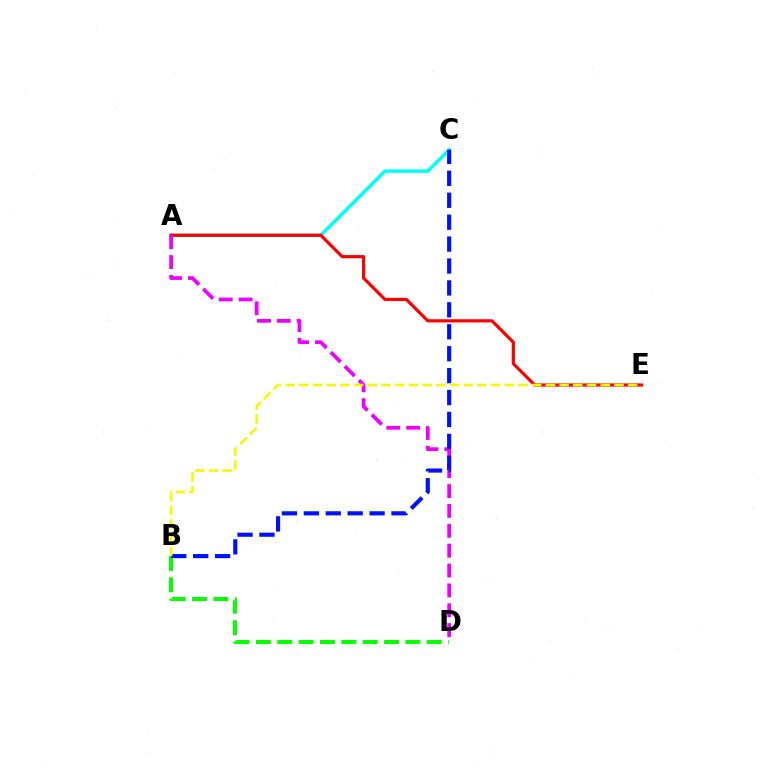{('B', 'D'): [{'color': '#08ff00', 'line_style': 'dashed', 'thickness': 2.9}], ('A', 'C'): [{'color': '#00fff6', 'line_style': 'solid', 'thickness': 2.5}], ('A', 'E'): [{'color': '#ff0000', 'line_style': 'solid', 'thickness': 2.3}], ('A', 'D'): [{'color': '#ee00ff', 'line_style': 'dashed', 'thickness': 2.7}], ('B', 'C'): [{'color': '#0010ff', 'line_style': 'dashed', 'thickness': 2.98}], ('B', 'E'): [{'color': '#fcf500', 'line_style': 'dashed', 'thickness': 1.86}]}